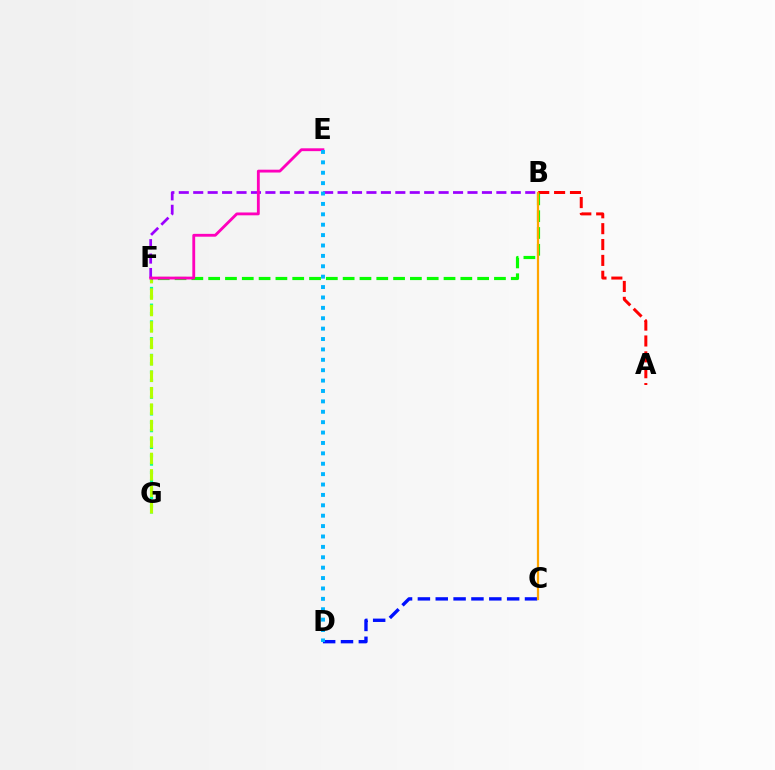{('C', 'D'): [{'color': '#0010ff', 'line_style': 'dashed', 'thickness': 2.43}], ('F', 'G'): [{'color': '#00ff9d', 'line_style': 'dotted', 'thickness': 2.27}, {'color': '#b3ff00', 'line_style': 'dashed', 'thickness': 2.23}], ('A', 'B'): [{'color': '#ff0000', 'line_style': 'dashed', 'thickness': 2.16}], ('B', 'F'): [{'color': '#9b00ff', 'line_style': 'dashed', 'thickness': 1.96}, {'color': '#08ff00', 'line_style': 'dashed', 'thickness': 2.28}], ('B', 'C'): [{'color': '#ffa500', 'line_style': 'solid', 'thickness': 1.61}], ('E', 'F'): [{'color': '#ff00bd', 'line_style': 'solid', 'thickness': 2.04}], ('D', 'E'): [{'color': '#00b5ff', 'line_style': 'dotted', 'thickness': 2.82}]}